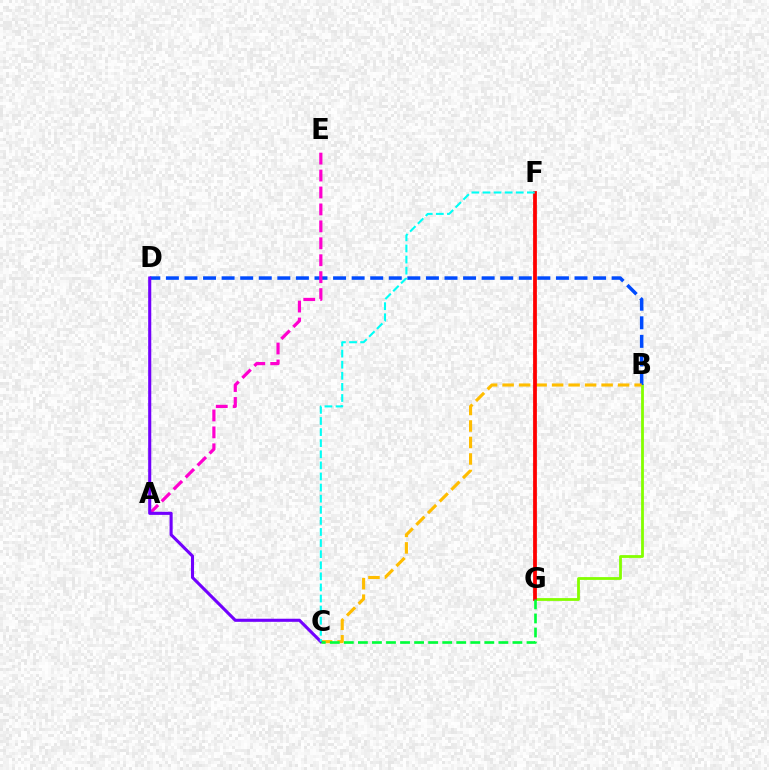{('B', 'G'): [{'color': '#84ff00', 'line_style': 'solid', 'thickness': 2.01}], ('B', 'D'): [{'color': '#004bff', 'line_style': 'dashed', 'thickness': 2.52}], ('B', 'C'): [{'color': '#ffbd00', 'line_style': 'dashed', 'thickness': 2.24}], ('A', 'E'): [{'color': '#ff00cf', 'line_style': 'dashed', 'thickness': 2.3}], ('C', 'D'): [{'color': '#7200ff', 'line_style': 'solid', 'thickness': 2.22}], ('F', 'G'): [{'color': '#ff0000', 'line_style': 'solid', 'thickness': 2.72}], ('C', 'F'): [{'color': '#00fff6', 'line_style': 'dashed', 'thickness': 1.51}], ('C', 'G'): [{'color': '#00ff39', 'line_style': 'dashed', 'thickness': 1.91}]}